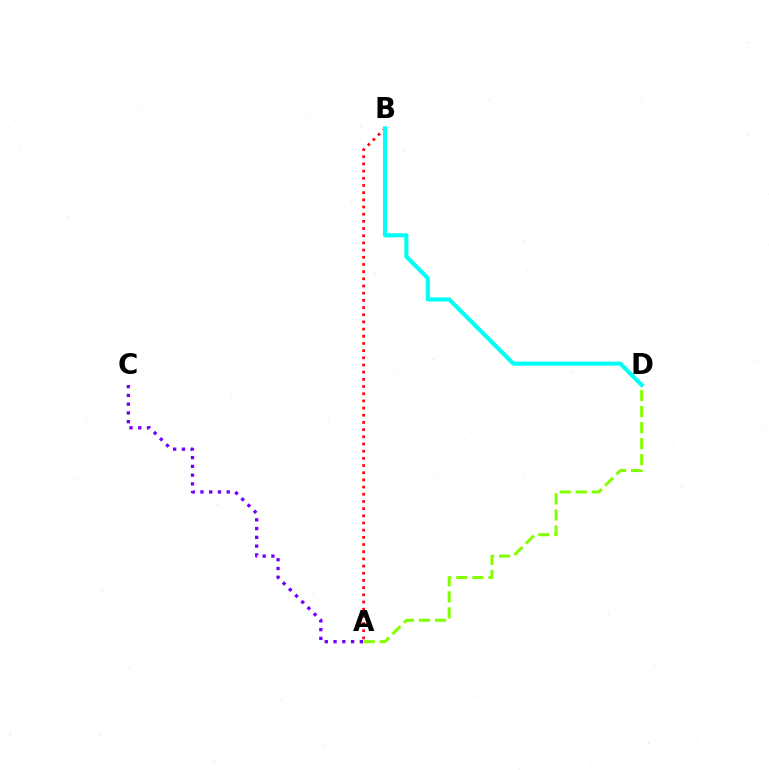{('A', 'B'): [{'color': '#ff0000', 'line_style': 'dotted', 'thickness': 1.95}], ('A', 'C'): [{'color': '#7200ff', 'line_style': 'dotted', 'thickness': 2.38}], ('A', 'D'): [{'color': '#84ff00', 'line_style': 'dashed', 'thickness': 2.18}], ('B', 'D'): [{'color': '#00fff6', 'line_style': 'solid', 'thickness': 2.92}]}